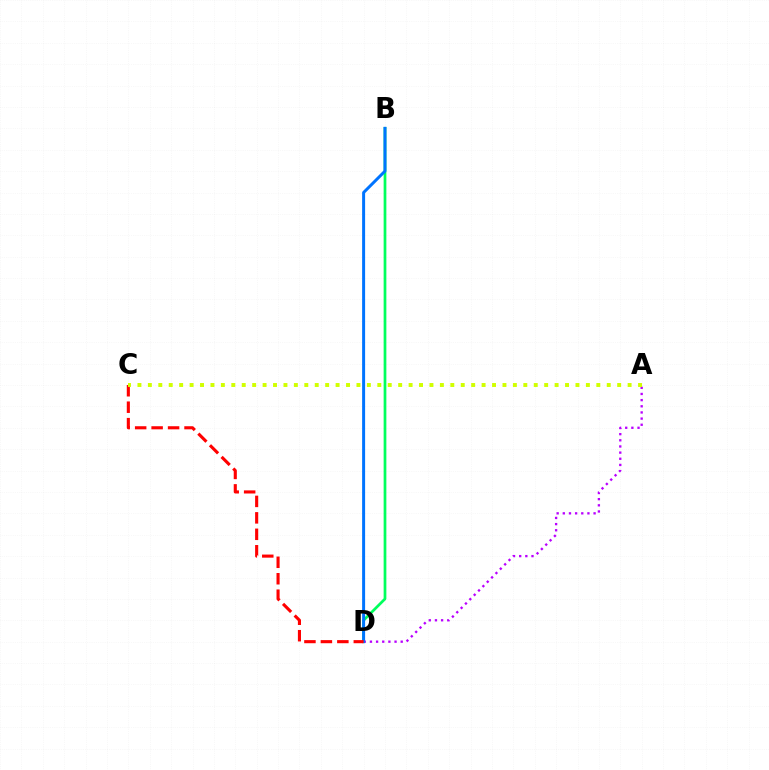{('B', 'D'): [{'color': '#00ff5c', 'line_style': 'solid', 'thickness': 1.96}, {'color': '#0074ff', 'line_style': 'solid', 'thickness': 2.15}], ('A', 'D'): [{'color': '#b900ff', 'line_style': 'dotted', 'thickness': 1.67}], ('C', 'D'): [{'color': '#ff0000', 'line_style': 'dashed', 'thickness': 2.24}], ('A', 'C'): [{'color': '#d1ff00', 'line_style': 'dotted', 'thickness': 2.83}]}